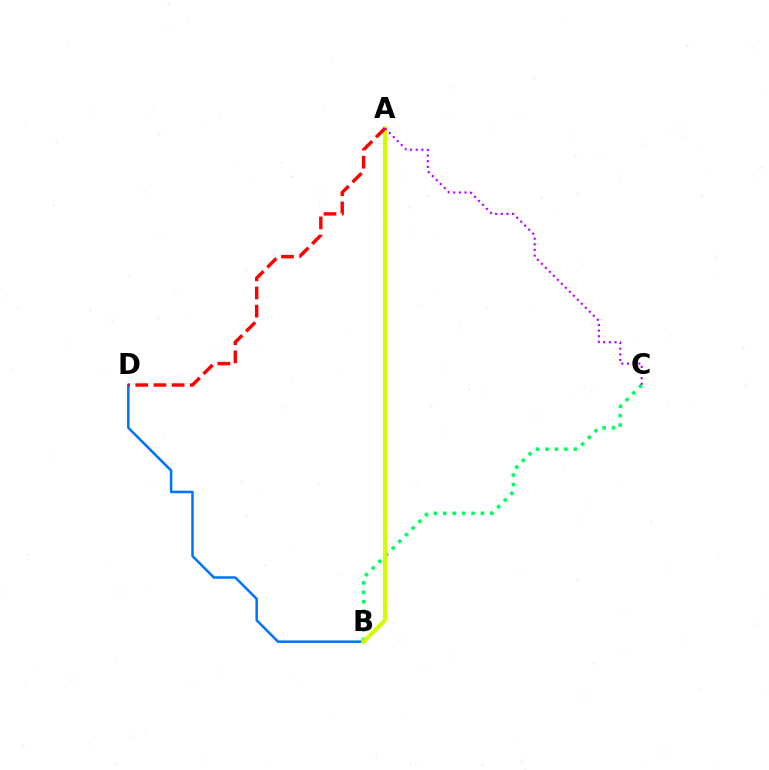{('B', 'D'): [{'color': '#0074ff', 'line_style': 'solid', 'thickness': 1.81}], ('B', 'C'): [{'color': '#00ff5c', 'line_style': 'dotted', 'thickness': 2.56}], ('A', 'B'): [{'color': '#d1ff00', 'line_style': 'solid', 'thickness': 2.98}], ('A', 'D'): [{'color': '#ff0000', 'line_style': 'dashed', 'thickness': 2.47}], ('A', 'C'): [{'color': '#b900ff', 'line_style': 'dotted', 'thickness': 1.53}]}